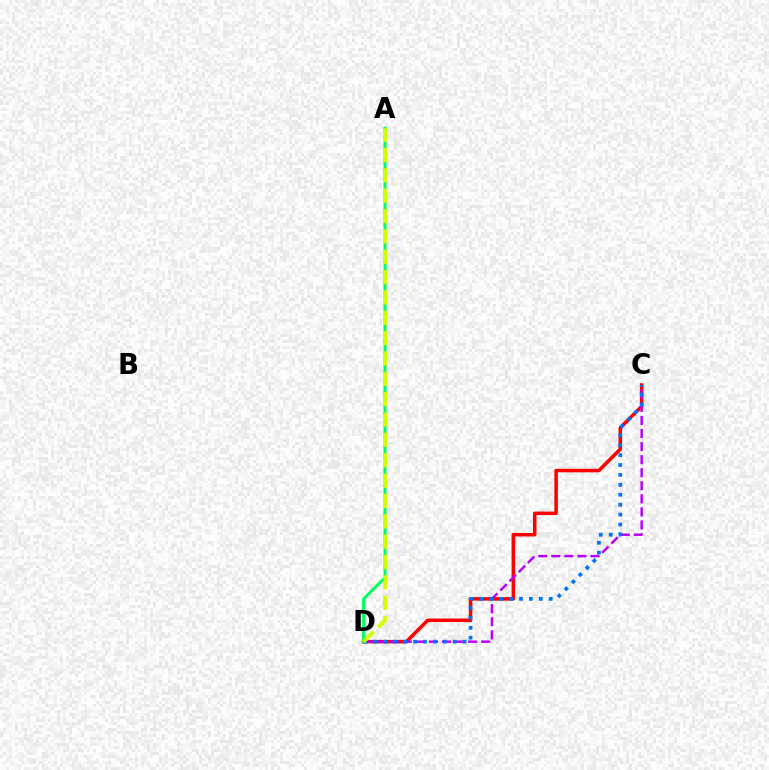{('C', 'D'): [{'color': '#ff0000', 'line_style': 'solid', 'thickness': 2.54}, {'color': '#b900ff', 'line_style': 'dashed', 'thickness': 1.77}, {'color': '#0074ff', 'line_style': 'dotted', 'thickness': 2.69}], ('A', 'D'): [{'color': '#00ff5c', 'line_style': 'solid', 'thickness': 2.15}, {'color': '#d1ff00', 'line_style': 'dashed', 'thickness': 2.76}]}